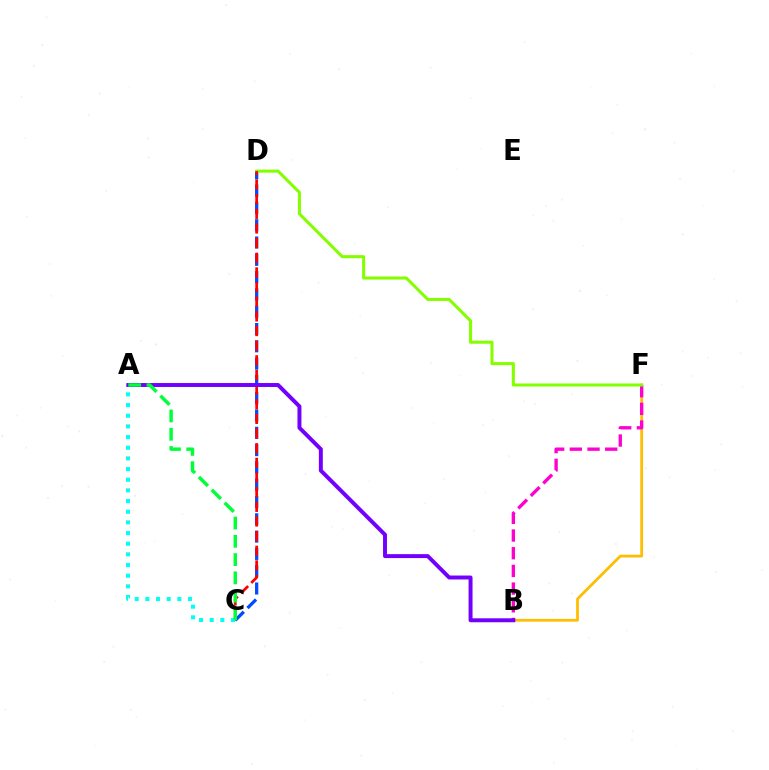{('B', 'F'): [{'color': '#ffbd00', 'line_style': 'solid', 'thickness': 1.99}, {'color': '#ff00cf', 'line_style': 'dashed', 'thickness': 2.4}], ('C', 'D'): [{'color': '#004bff', 'line_style': 'dashed', 'thickness': 2.35}, {'color': '#ff0000', 'line_style': 'dashed', 'thickness': 1.99}], ('D', 'F'): [{'color': '#84ff00', 'line_style': 'solid', 'thickness': 2.19}], ('A', 'C'): [{'color': '#00fff6', 'line_style': 'dotted', 'thickness': 2.9}, {'color': '#00ff39', 'line_style': 'dashed', 'thickness': 2.48}], ('A', 'B'): [{'color': '#7200ff', 'line_style': 'solid', 'thickness': 2.84}]}